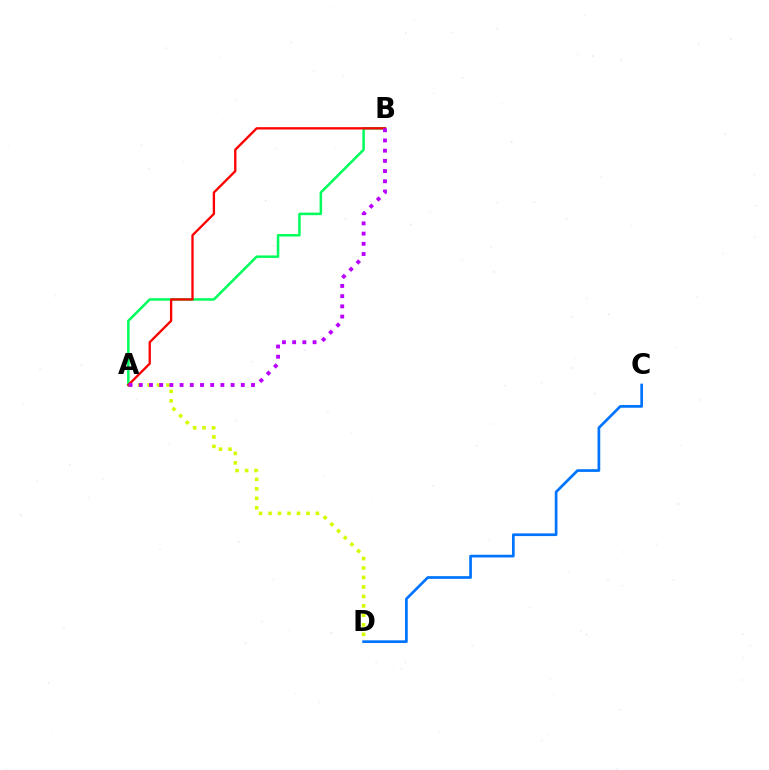{('A', 'D'): [{'color': '#d1ff00', 'line_style': 'dotted', 'thickness': 2.57}], ('A', 'B'): [{'color': '#00ff5c', 'line_style': 'solid', 'thickness': 1.81}, {'color': '#ff0000', 'line_style': 'solid', 'thickness': 1.68}, {'color': '#b900ff', 'line_style': 'dotted', 'thickness': 2.77}], ('C', 'D'): [{'color': '#0074ff', 'line_style': 'solid', 'thickness': 1.95}]}